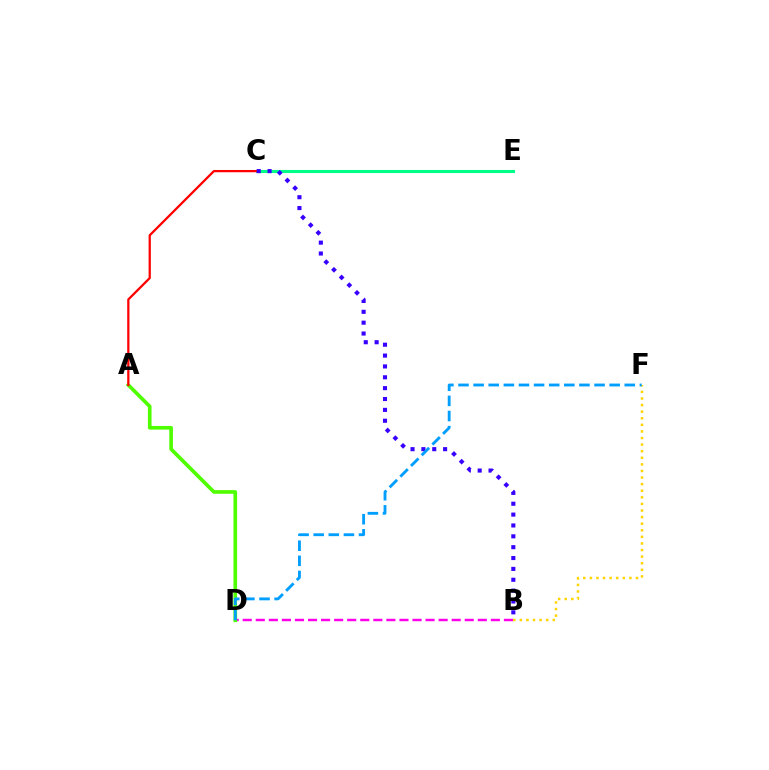{('C', 'E'): [{'color': '#00ff86', 'line_style': 'solid', 'thickness': 2.22}], ('B', 'D'): [{'color': '#ff00ed', 'line_style': 'dashed', 'thickness': 1.77}], ('A', 'D'): [{'color': '#4fff00', 'line_style': 'solid', 'thickness': 2.63}], ('A', 'C'): [{'color': '#ff0000', 'line_style': 'solid', 'thickness': 1.63}], ('B', 'C'): [{'color': '#3700ff', 'line_style': 'dotted', 'thickness': 2.95}], ('B', 'F'): [{'color': '#ffd500', 'line_style': 'dotted', 'thickness': 1.79}], ('D', 'F'): [{'color': '#009eff', 'line_style': 'dashed', 'thickness': 2.05}]}